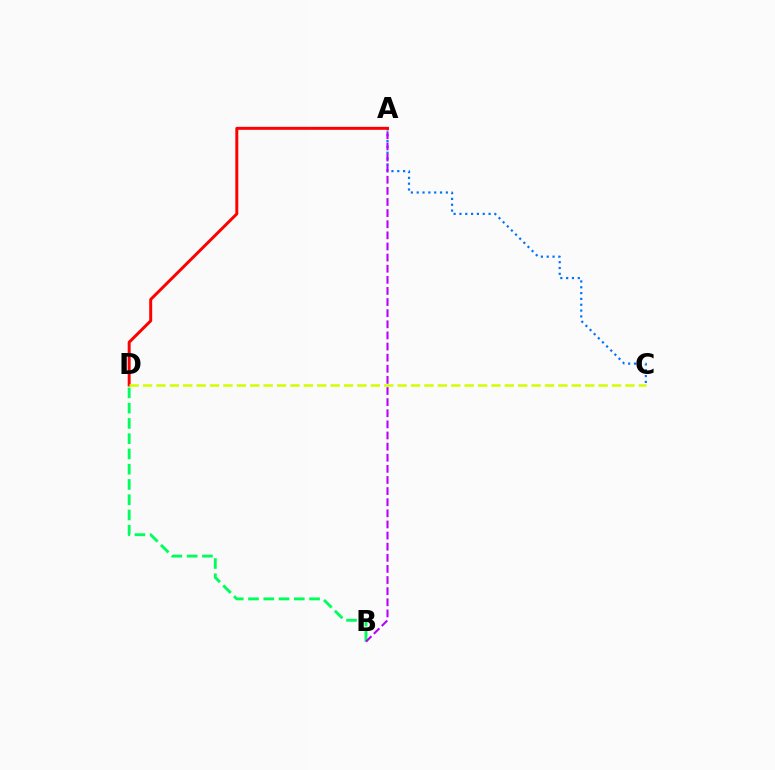{('A', 'C'): [{'color': '#0074ff', 'line_style': 'dotted', 'thickness': 1.58}], ('A', 'D'): [{'color': '#ff0000', 'line_style': 'solid', 'thickness': 2.13}], ('B', 'D'): [{'color': '#00ff5c', 'line_style': 'dashed', 'thickness': 2.07}], ('A', 'B'): [{'color': '#b900ff', 'line_style': 'dashed', 'thickness': 1.51}], ('C', 'D'): [{'color': '#d1ff00', 'line_style': 'dashed', 'thickness': 1.82}]}